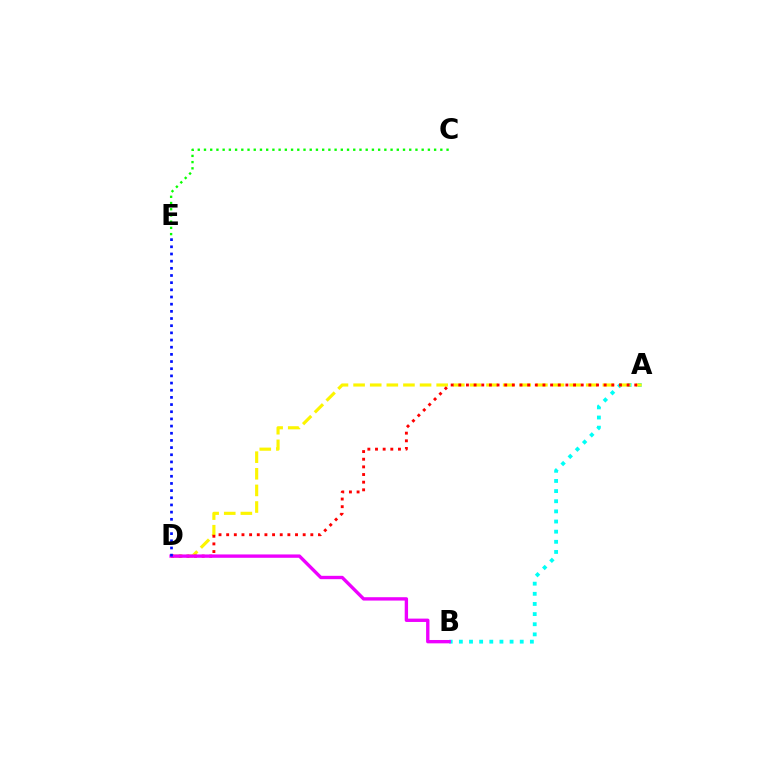{('A', 'B'): [{'color': '#00fff6', 'line_style': 'dotted', 'thickness': 2.76}], ('A', 'D'): [{'color': '#fcf500', 'line_style': 'dashed', 'thickness': 2.26}, {'color': '#ff0000', 'line_style': 'dotted', 'thickness': 2.08}], ('C', 'E'): [{'color': '#08ff00', 'line_style': 'dotted', 'thickness': 1.69}], ('B', 'D'): [{'color': '#ee00ff', 'line_style': 'solid', 'thickness': 2.42}], ('D', 'E'): [{'color': '#0010ff', 'line_style': 'dotted', 'thickness': 1.95}]}